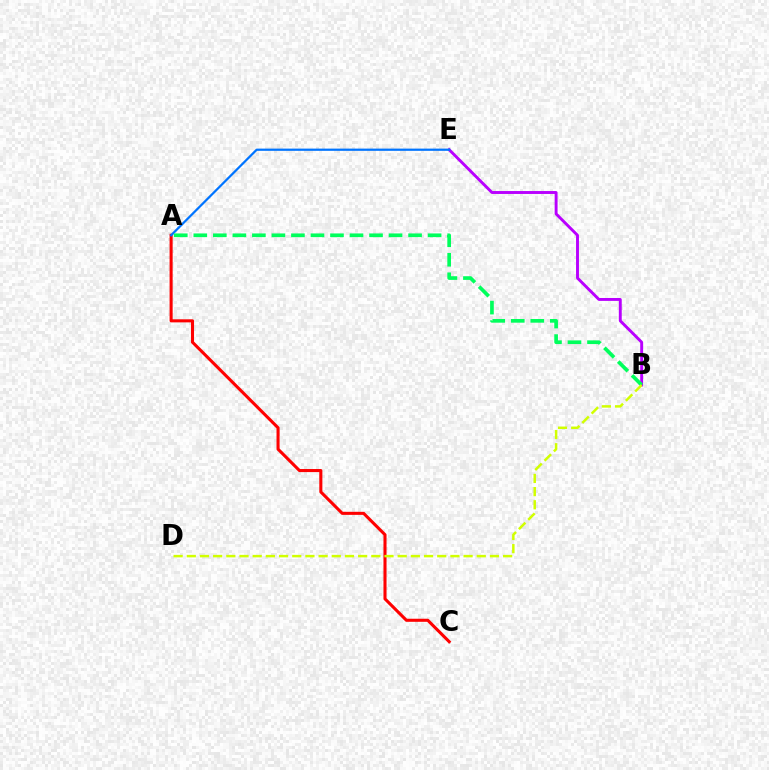{('A', 'C'): [{'color': '#ff0000', 'line_style': 'solid', 'thickness': 2.21}], ('B', 'E'): [{'color': '#b900ff', 'line_style': 'solid', 'thickness': 2.1}], ('A', 'E'): [{'color': '#0074ff', 'line_style': 'solid', 'thickness': 1.61}], ('A', 'B'): [{'color': '#00ff5c', 'line_style': 'dashed', 'thickness': 2.65}], ('B', 'D'): [{'color': '#d1ff00', 'line_style': 'dashed', 'thickness': 1.79}]}